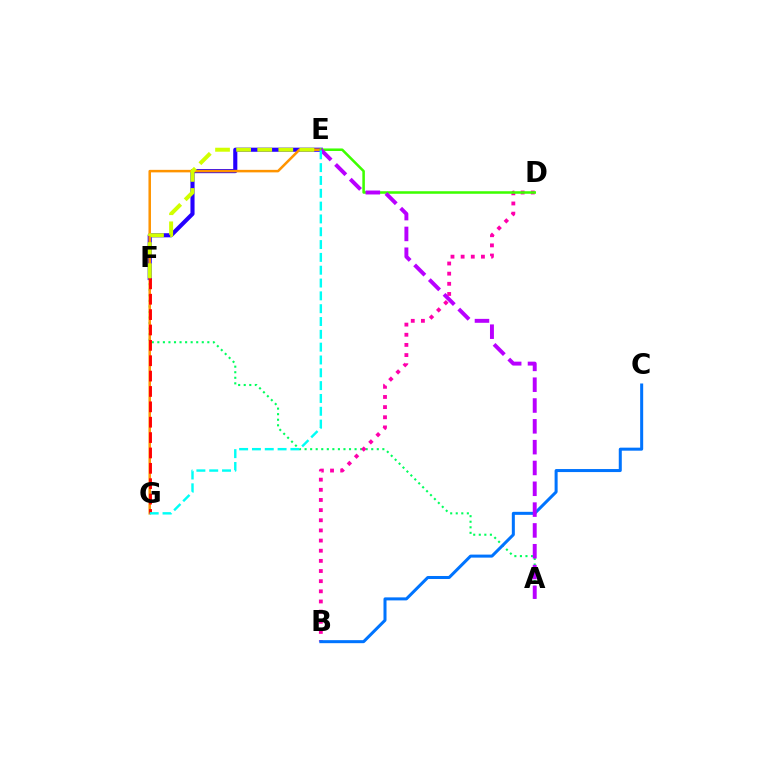{('A', 'F'): [{'color': '#00ff5c', 'line_style': 'dotted', 'thickness': 1.51}], ('B', 'D'): [{'color': '#ff00ac', 'line_style': 'dotted', 'thickness': 2.76}], ('E', 'F'): [{'color': '#2500ff', 'line_style': 'solid', 'thickness': 2.96}, {'color': '#d1ff00', 'line_style': 'dashed', 'thickness': 2.87}], ('E', 'G'): [{'color': '#ff9400', 'line_style': 'solid', 'thickness': 1.81}, {'color': '#00fff6', 'line_style': 'dashed', 'thickness': 1.74}], ('D', 'E'): [{'color': '#3dff00', 'line_style': 'solid', 'thickness': 1.83}], ('B', 'C'): [{'color': '#0074ff', 'line_style': 'solid', 'thickness': 2.18}], ('A', 'E'): [{'color': '#b900ff', 'line_style': 'dashed', 'thickness': 2.83}], ('F', 'G'): [{'color': '#ff0000', 'line_style': 'dashed', 'thickness': 2.09}]}